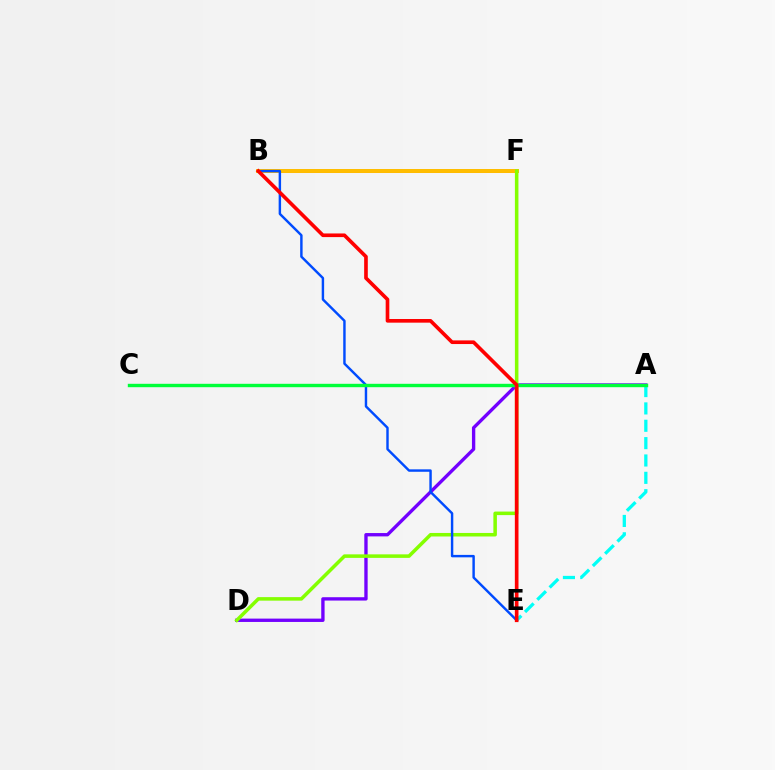{('B', 'F'): [{'color': '#ff00cf', 'line_style': 'solid', 'thickness': 2.16}, {'color': '#ffbd00', 'line_style': 'solid', 'thickness': 2.87}], ('A', 'D'): [{'color': '#7200ff', 'line_style': 'solid', 'thickness': 2.41}], ('A', 'E'): [{'color': '#00fff6', 'line_style': 'dashed', 'thickness': 2.36}], ('D', 'F'): [{'color': '#84ff00', 'line_style': 'solid', 'thickness': 2.54}], ('B', 'E'): [{'color': '#004bff', 'line_style': 'solid', 'thickness': 1.75}, {'color': '#ff0000', 'line_style': 'solid', 'thickness': 2.63}], ('A', 'C'): [{'color': '#00ff39', 'line_style': 'solid', 'thickness': 2.45}]}